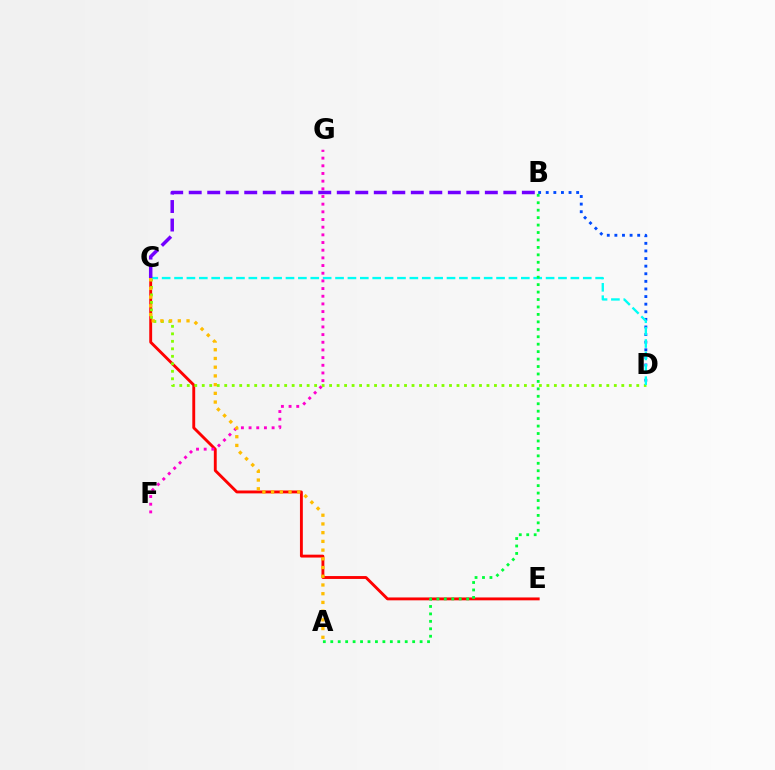{('B', 'D'): [{'color': '#004bff', 'line_style': 'dotted', 'thickness': 2.07}], ('C', 'E'): [{'color': '#ff0000', 'line_style': 'solid', 'thickness': 2.07}], ('C', 'D'): [{'color': '#84ff00', 'line_style': 'dotted', 'thickness': 2.04}, {'color': '#00fff6', 'line_style': 'dashed', 'thickness': 1.68}], ('A', 'B'): [{'color': '#00ff39', 'line_style': 'dotted', 'thickness': 2.02}], ('F', 'G'): [{'color': '#ff00cf', 'line_style': 'dotted', 'thickness': 2.08}], ('B', 'C'): [{'color': '#7200ff', 'line_style': 'dashed', 'thickness': 2.51}], ('A', 'C'): [{'color': '#ffbd00', 'line_style': 'dotted', 'thickness': 2.37}]}